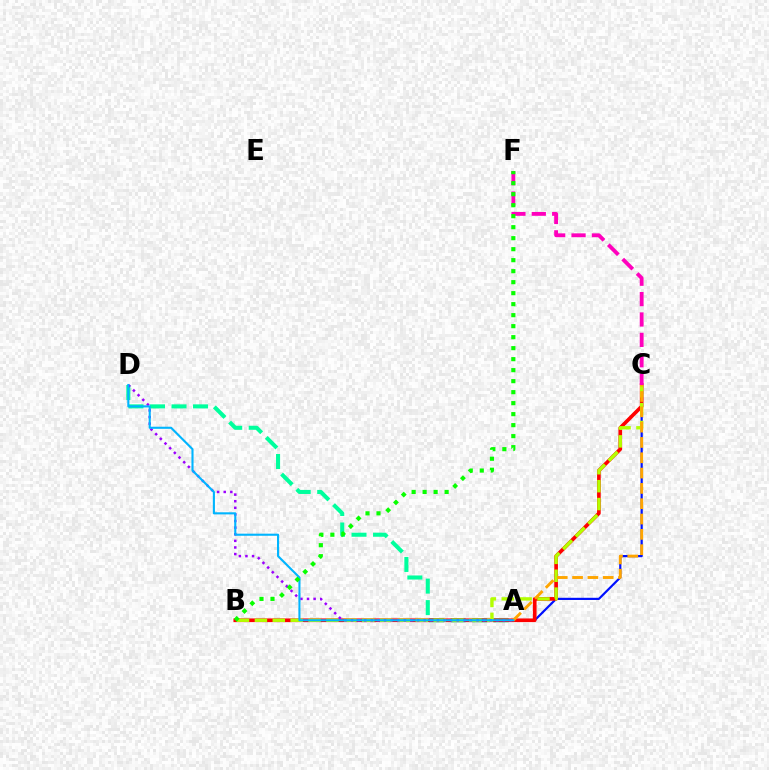{('A', 'D'): [{'color': '#00ff9d', 'line_style': 'dashed', 'thickness': 2.92}, {'color': '#9b00ff', 'line_style': 'dotted', 'thickness': 1.8}, {'color': '#00b5ff', 'line_style': 'solid', 'thickness': 1.52}], ('A', 'C'): [{'color': '#0010ff', 'line_style': 'solid', 'thickness': 1.58}, {'color': '#ffa500', 'line_style': 'dashed', 'thickness': 2.08}], ('B', 'C'): [{'color': '#ff0000', 'line_style': 'solid', 'thickness': 2.64}, {'color': '#b3ff00', 'line_style': 'dashed', 'thickness': 2.43}], ('C', 'F'): [{'color': '#ff00bd', 'line_style': 'dashed', 'thickness': 2.77}], ('B', 'F'): [{'color': '#08ff00', 'line_style': 'dotted', 'thickness': 2.99}]}